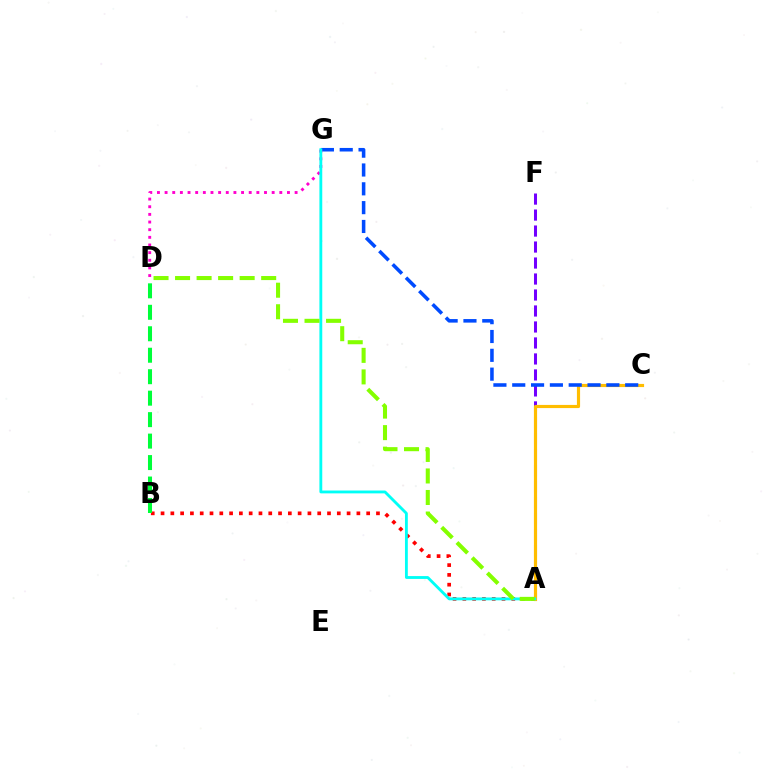{('A', 'F'): [{'color': '#7200ff', 'line_style': 'dashed', 'thickness': 2.17}], ('A', 'B'): [{'color': '#ff0000', 'line_style': 'dotted', 'thickness': 2.66}], ('A', 'C'): [{'color': '#ffbd00', 'line_style': 'solid', 'thickness': 2.28}], ('C', 'G'): [{'color': '#004bff', 'line_style': 'dashed', 'thickness': 2.56}], ('D', 'G'): [{'color': '#ff00cf', 'line_style': 'dotted', 'thickness': 2.08}], ('A', 'G'): [{'color': '#00fff6', 'line_style': 'solid', 'thickness': 2.05}], ('B', 'D'): [{'color': '#00ff39', 'line_style': 'dashed', 'thickness': 2.92}], ('A', 'D'): [{'color': '#84ff00', 'line_style': 'dashed', 'thickness': 2.92}]}